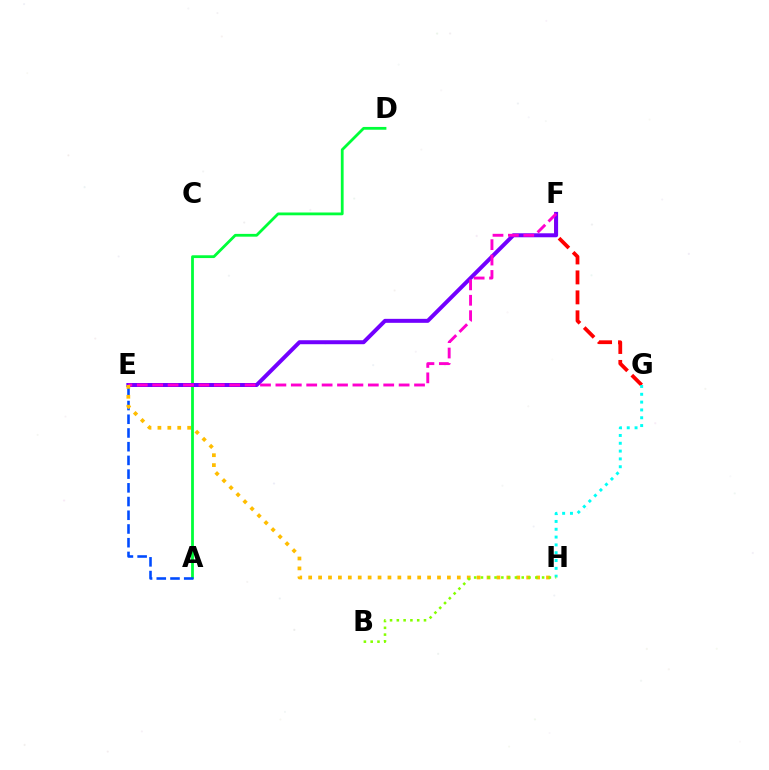{('F', 'G'): [{'color': '#ff0000', 'line_style': 'dashed', 'thickness': 2.71}], ('A', 'D'): [{'color': '#00ff39', 'line_style': 'solid', 'thickness': 2.01}], ('E', 'F'): [{'color': '#7200ff', 'line_style': 'solid', 'thickness': 2.87}, {'color': '#ff00cf', 'line_style': 'dashed', 'thickness': 2.09}], ('A', 'E'): [{'color': '#004bff', 'line_style': 'dashed', 'thickness': 1.86}], ('G', 'H'): [{'color': '#00fff6', 'line_style': 'dotted', 'thickness': 2.12}], ('E', 'H'): [{'color': '#ffbd00', 'line_style': 'dotted', 'thickness': 2.69}], ('B', 'H'): [{'color': '#84ff00', 'line_style': 'dotted', 'thickness': 1.85}]}